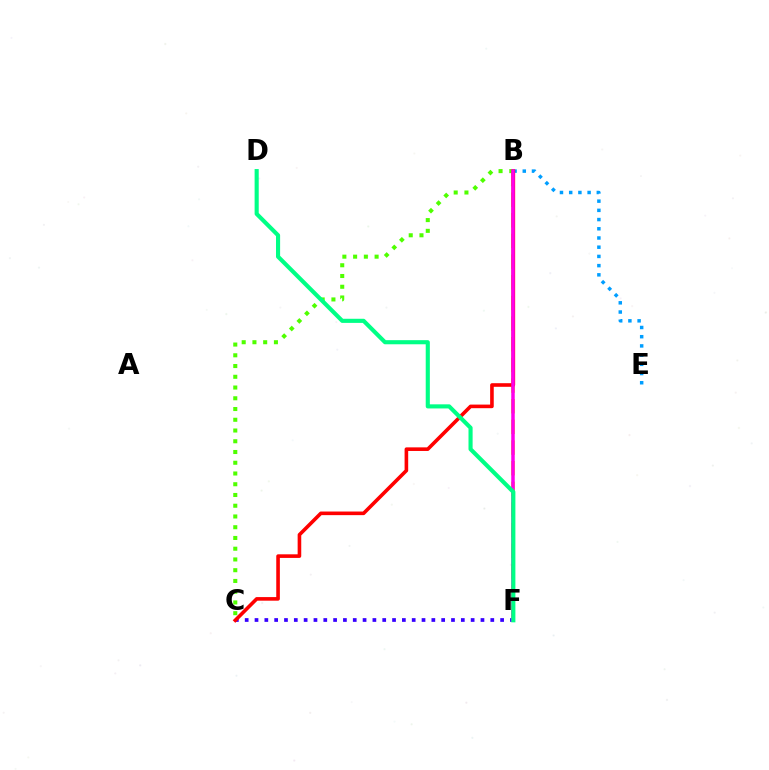{('B', 'F'): [{'color': '#ffd500', 'line_style': 'dashed', 'thickness': 2.81}, {'color': '#ff00ed', 'line_style': 'solid', 'thickness': 2.52}], ('C', 'F'): [{'color': '#3700ff', 'line_style': 'dotted', 'thickness': 2.67}], ('B', 'E'): [{'color': '#009eff', 'line_style': 'dotted', 'thickness': 2.5}], ('B', 'C'): [{'color': '#4fff00', 'line_style': 'dotted', 'thickness': 2.92}, {'color': '#ff0000', 'line_style': 'solid', 'thickness': 2.6}], ('D', 'F'): [{'color': '#00ff86', 'line_style': 'solid', 'thickness': 2.96}]}